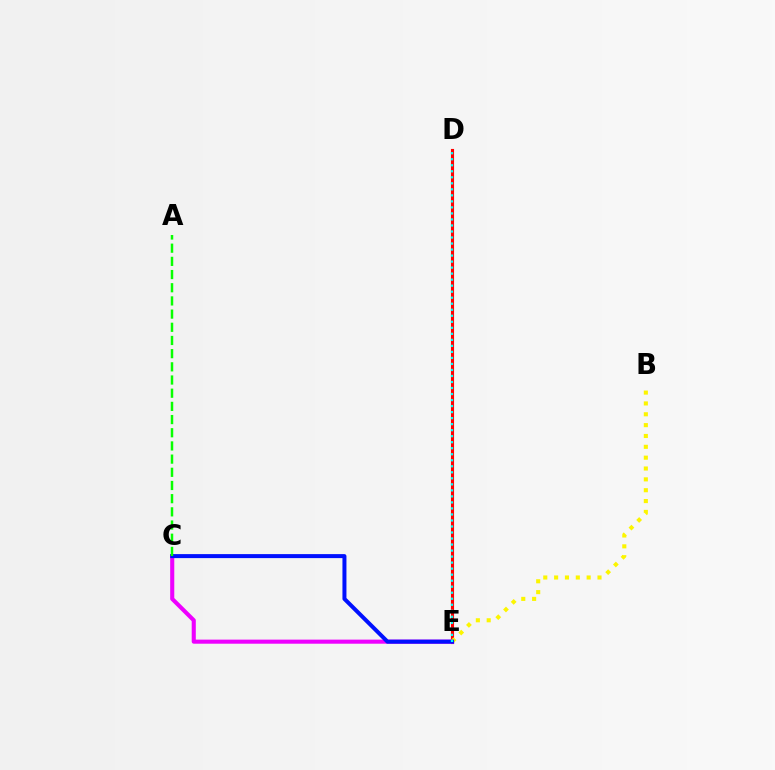{('D', 'E'): [{'color': '#ff0000', 'line_style': 'solid', 'thickness': 2.24}, {'color': '#00fff6', 'line_style': 'dotted', 'thickness': 1.64}], ('C', 'E'): [{'color': '#ee00ff', 'line_style': 'solid', 'thickness': 2.94}, {'color': '#0010ff', 'line_style': 'solid', 'thickness': 2.88}], ('B', 'E'): [{'color': '#fcf500', 'line_style': 'dotted', 'thickness': 2.95}], ('A', 'C'): [{'color': '#08ff00', 'line_style': 'dashed', 'thickness': 1.79}]}